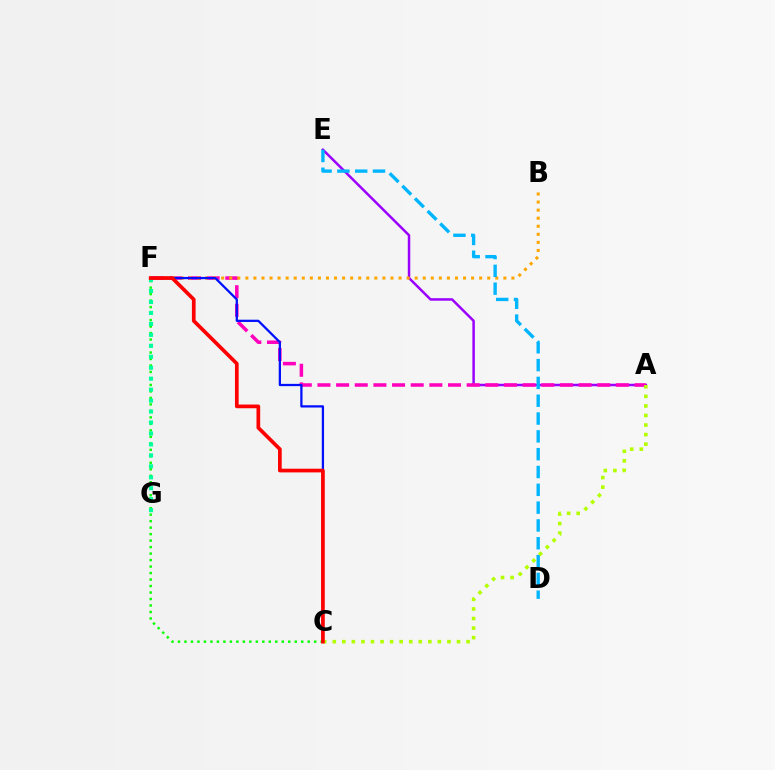{('A', 'E'): [{'color': '#9b00ff', 'line_style': 'solid', 'thickness': 1.79}], ('A', 'F'): [{'color': '#ff00bd', 'line_style': 'dashed', 'thickness': 2.53}], ('C', 'F'): [{'color': '#08ff00', 'line_style': 'dotted', 'thickness': 1.76}, {'color': '#0010ff', 'line_style': 'solid', 'thickness': 1.63}, {'color': '#ff0000', 'line_style': 'solid', 'thickness': 2.66}], ('B', 'F'): [{'color': '#ffa500', 'line_style': 'dotted', 'thickness': 2.19}], ('D', 'E'): [{'color': '#00b5ff', 'line_style': 'dashed', 'thickness': 2.42}], ('A', 'C'): [{'color': '#b3ff00', 'line_style': 'dotted', 'thickness': 2.6}], ('F', 'G'): [{'color': '#00ff9d', 'line_style': 'dotted', 'thickness': 2.98}]}